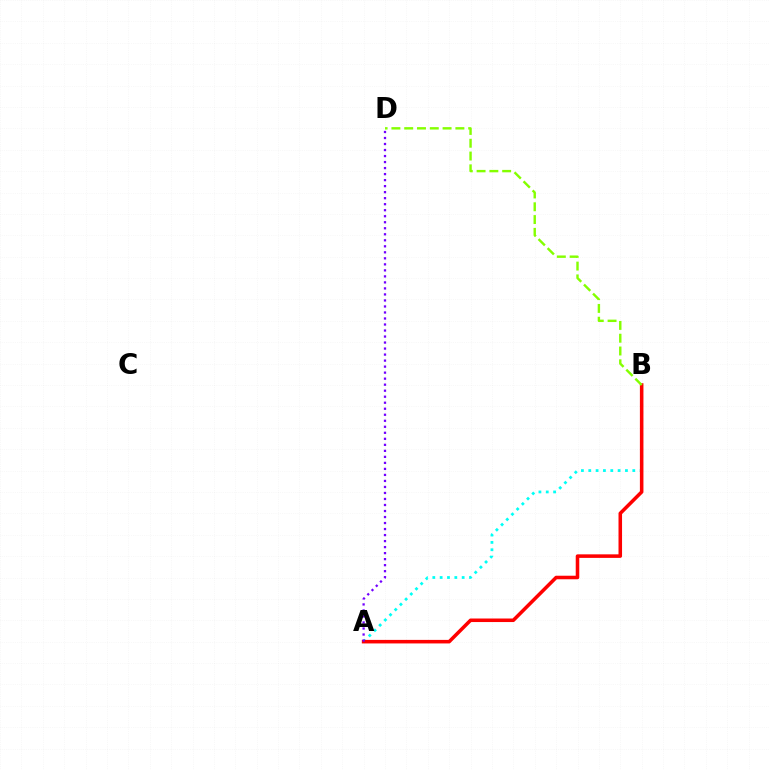{('A', 'B'): [{'color': '#00fff6', 'line_style': 'dotted', 'thickness': 1.99}, {'color': '#ff0000', 'line_style': 'solid', 'thickness': 2.55}], ('B', 'D'): [{'color': '#84ff00', 'line_style': 'dashed', 'thickness': 1.74}], ('A', 'D'): [{'color': '#7200ff', 'line_style': 'dotted', 'thickness': 1.63}]}